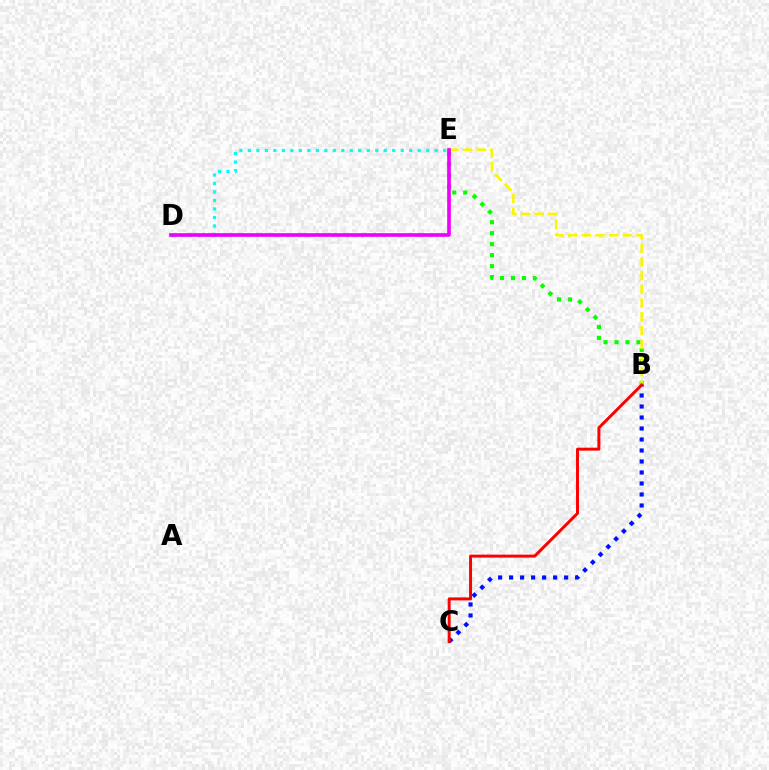{('B', 'E'): [{'color': '#08ff00', 'line_style': 'dotted', 'thickness': 2.98}, {'color': '#fcf500', 'line_style': 'dashed', 'thickness': 1.86}], ('D', 'E'): [{'color': '#00fff6', 'line_style': 'dotted', 'thickness': 2.31}, {'color': '#ee00ff', 'line_style': 'solid', 'thickness': 2.64}], ('B', 'C'): [{'color': '#0010ff', 'line_style': 'dotted', 'thickness': 2.99}, {'color': '#ff0000', 'line_style': 'solid', 'thickness': 2.14}]}